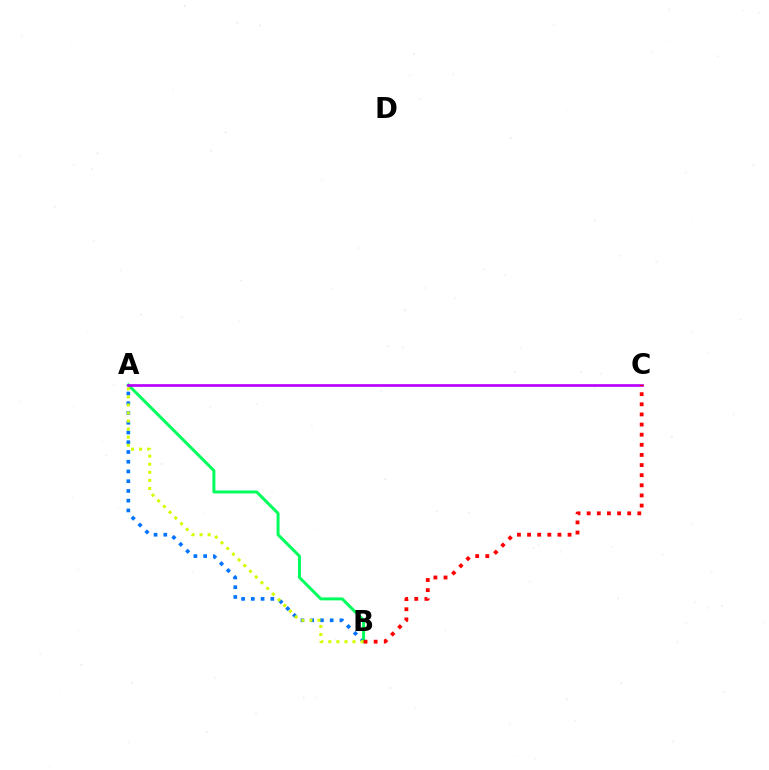{('A', 'B'): [{'color': '#0074ff', 'line_style': 'dotted', 'thickness': 2.65}, {'color': '#00ff5c', 'line_style': 'solid', 'thickness': 2.14}, {'color': '#d1ff00', 'line_style': 'dotted', 'thickness': 2.19}], ('A', 'C'): [{'color': '#b900ff', 'line_style': 'solid', 'thickness': 1.94}], ('B', 'C'): [{'color': '#ff0000', 'line_style': 'dotted', 'thickness': 2.75}]}